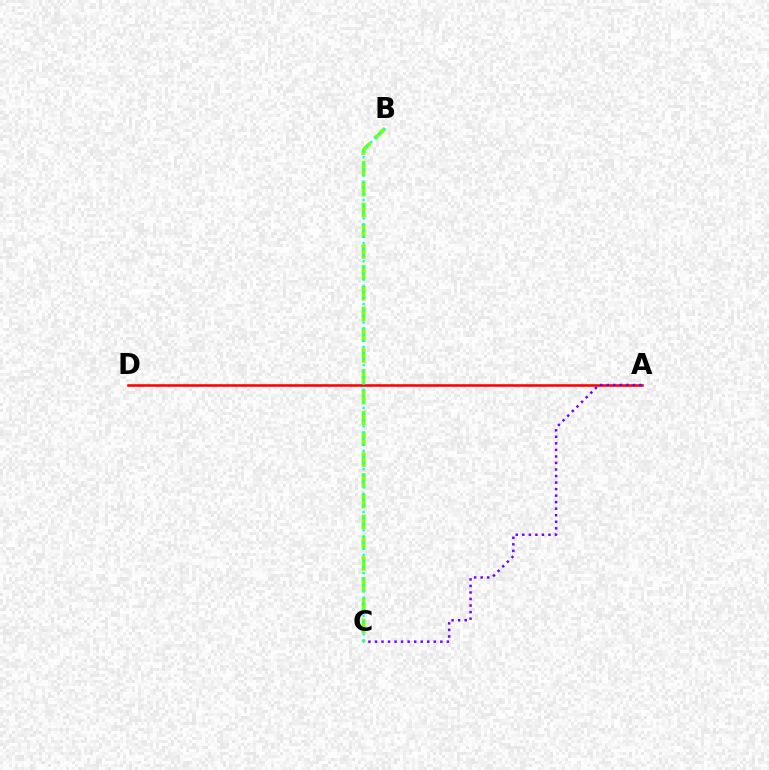{('A', 'D'): [{'color': '#ff0000', 'line_style': 'solid', 'thickness': 1.84}], ('B', 'C'): [{'color': '#84ff00', 'line_style': 'dashed', 'thickness': 2.83}, {'color': '#00fff6', 'line_style': 'dotted', 'thickness': 1.66}], ('A', 'C'): [{'color': '#7200ff', 'line_style': 'dotted', 'thickness': 1.78}]}